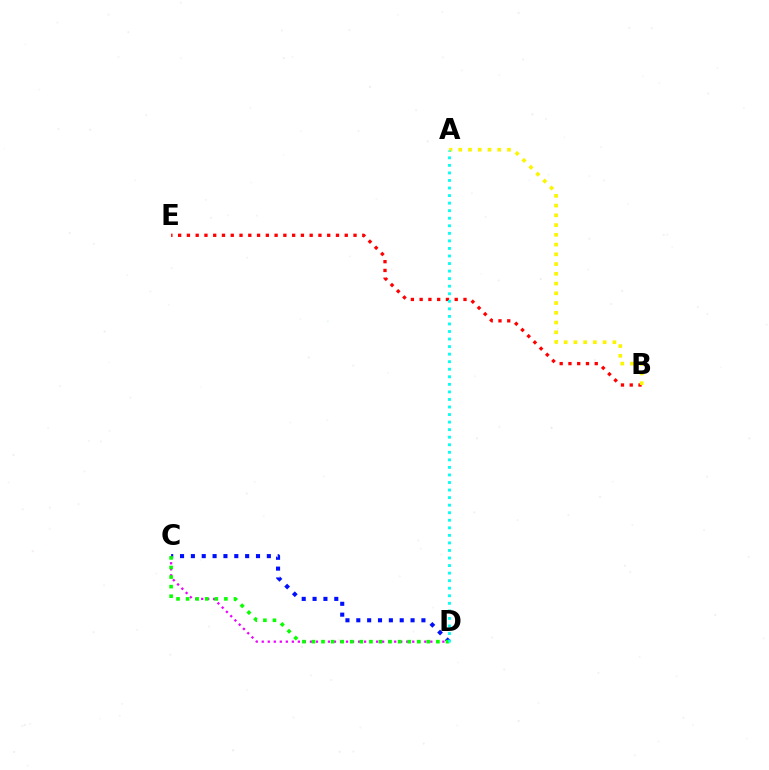{('C', 'D'): [{'color': '#ee00ff', 'line_style': 'dotted', 'thickness': 1.64}, {'color': '#0010ff', 'line_style': 'dotted', 'thickness': 2.95}, {'color': '#08ff00', 'line_style': 'dotted', 'thickness': 2.6}], ('B', 'E'): [{'color': '#ff0000', 'line_style': 'dotted', 'thickness': 2.38}], ('A', 'B'): [{'color': '#fcf500', 'line_style': 'dotted', 'thickness': 2.65}], ('A', 'D'): [{'color': '#00fff6', 'line_style': 'dotted', 'thickness': 2.05}]}